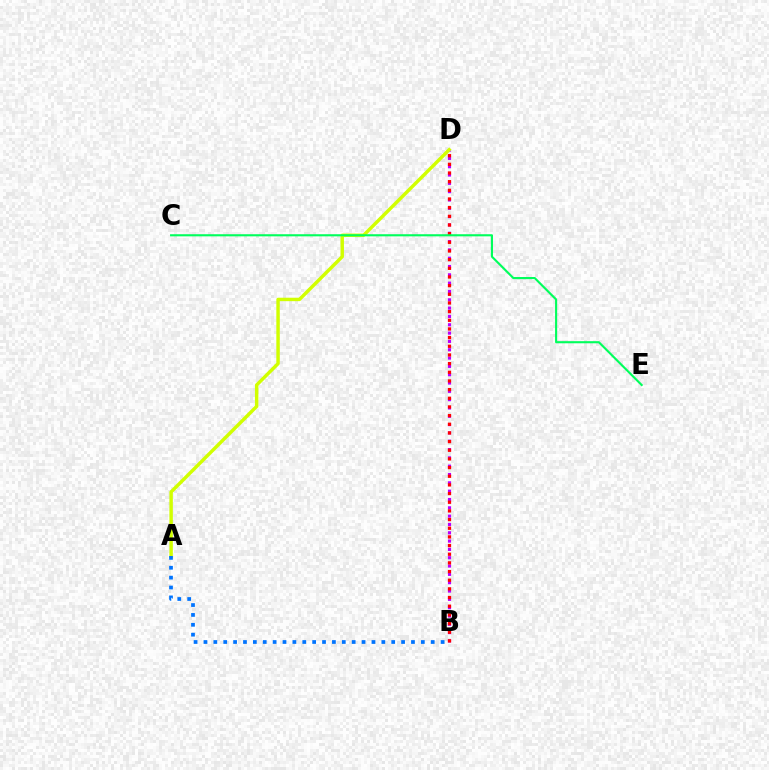{('B', 'D'): [{'color': '#b900ff', 'line_style': 'dotted', 'thickness': 2.26}, {'color': '#ff0000', 'line_style': 'dotted', 'thickness': 2.35}], ('A', 'D'): [{'color': '#d1ff00', 'line_style': 'solid', 'thickness': 2.48}], ('C', 'E'): [{'color': '#00ff5c', 'line_style': 'solid', 'thickness': 1.53}], ('A', 'B'): [{'color': '#0074ff', 'line_style': 'dotted', 'thickness': 2.68}]}